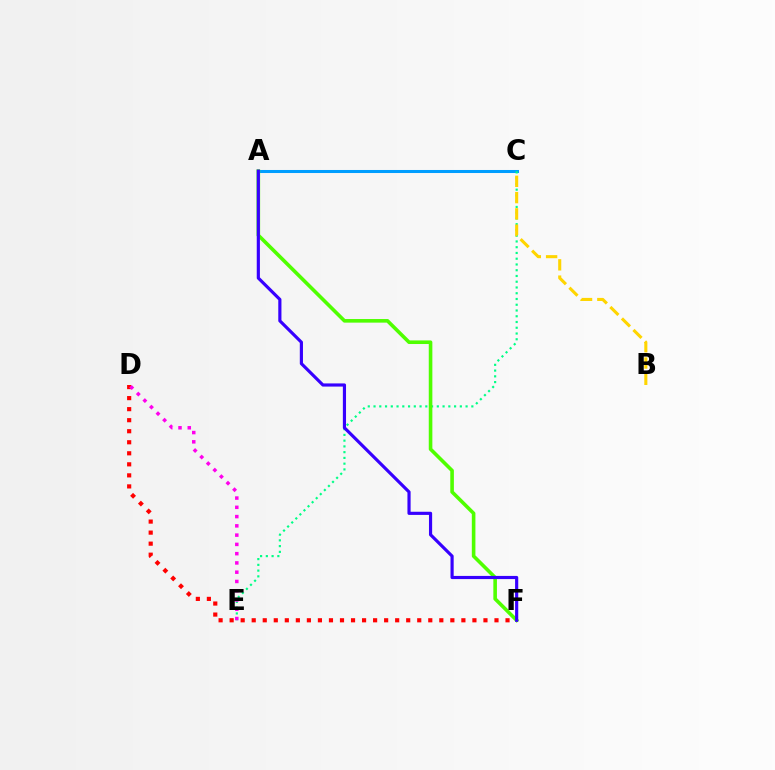{('A', 'C'): [{'color': '#009eff', 'line_style': 'solid', 'thickness': 2.19}], ('C', 'E'): [{'color': '#00ff86', 'line_style': 'dotted', 'thickness': 1.56}], ('B', 'C'): [{'color': '#ffd500', 'line_style': 'dashed', 'thickness': 2.21}], ('D', 'F'): [{'color': '#ff0000', 'line_style': 'dotted', 'thickness': 3.0}], ('A', 'F'): [{'color': '#4fff00', 'line_style': 'solid', 'thickness': 2.59}, {'color': '#3700ff', 'line_style': 'solid', 'thickness': 2.28}], ('D', 'E'): [{'color': '#ff00ed', 'line_style': 'dotted', 'thickness': 2.52}]}